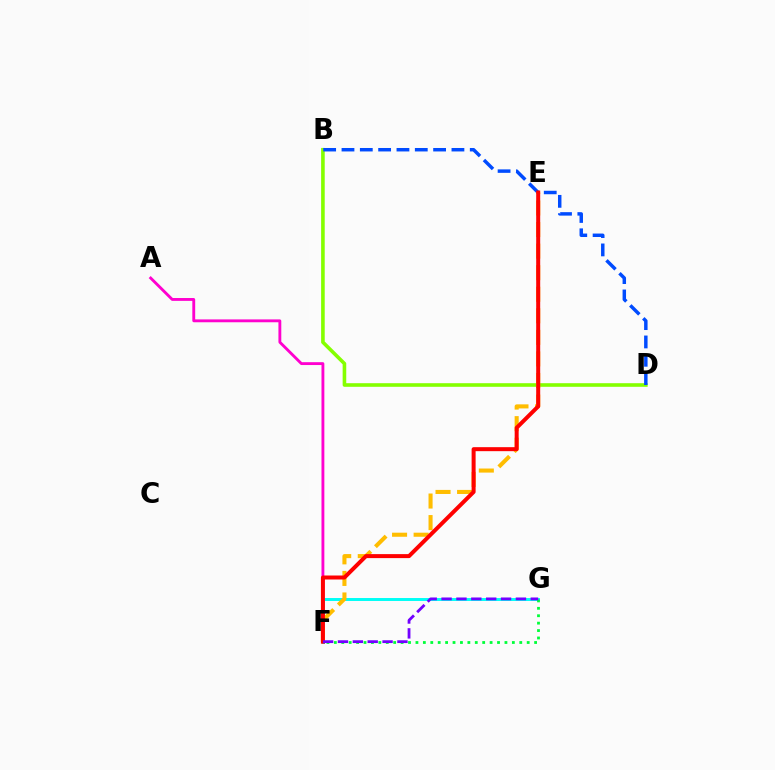{('F', 'G'): [{'color': '#00fff6', 'line_style': 'solid', 'thickness': 2.13}, {'color': '#00ff39', 'line_style': 'dotted', 'thickness': 2.02}, {'color': '#7200ff', 'line_style': 'dashed', 'thickness': 2.02}], ('B', 'D'): [{'color': '#84ff00', 'line_style': 'solid', 'thickness': 2.59}, {'color': '#004bff', 'line_style': 'dashed', 'thickness': 2.49}], ('A', 'F'): [{'color': '#ff00cf', 'line_style': 'solid', 'thickness': 2.05}], ('E', 'F'): [{'color': '#ffbd00', 'line_style': 'dashed', 'thickness': 2.93}, {'color': '#ff0000', 'line_style': 'solid', 'thickness': 2.88}]}